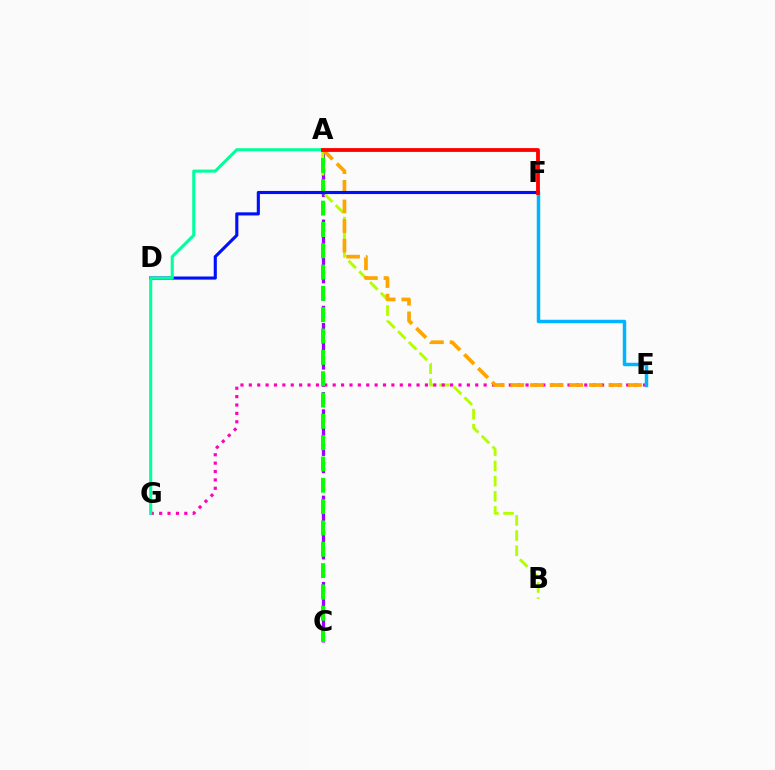{('A', 'C'): [{'color': '#9b00ff', 'line_style': 'dashed', 'thickness': 2.34}, {'color': '#08ff00', 'line_style': 'dashed', 'thickness': 2.9}], ('A', 'B'): [{'color': '#b3ff00', 'line_style': 'dashed', 'thickness': 2.06}], ('E', 'G'): [{'color': '#ff00bd', 'line_style': 'dotted', 'thickness': 2.28}], ('A', 'E'): [{'color': '#ffa500', 'line_style': 'dashed', 'thickness': 2.66}], ('D', 'F'): [{'color': '#0010ff', 'line_style': 'solid', 'thickness': 2.24}], ('A', 'G'): [{'color': '#00ff9d', 'line_style': 'solid', 'thickness': 2.2}], ('E', 'F'): [{'color': '#00b5ff', 'line_style': 'solid', 'thickness': 2.5}], ('A', 'F'): [{'color': '#ff0000', 'line_style': 'solid', 'thickness': 2.74}]}